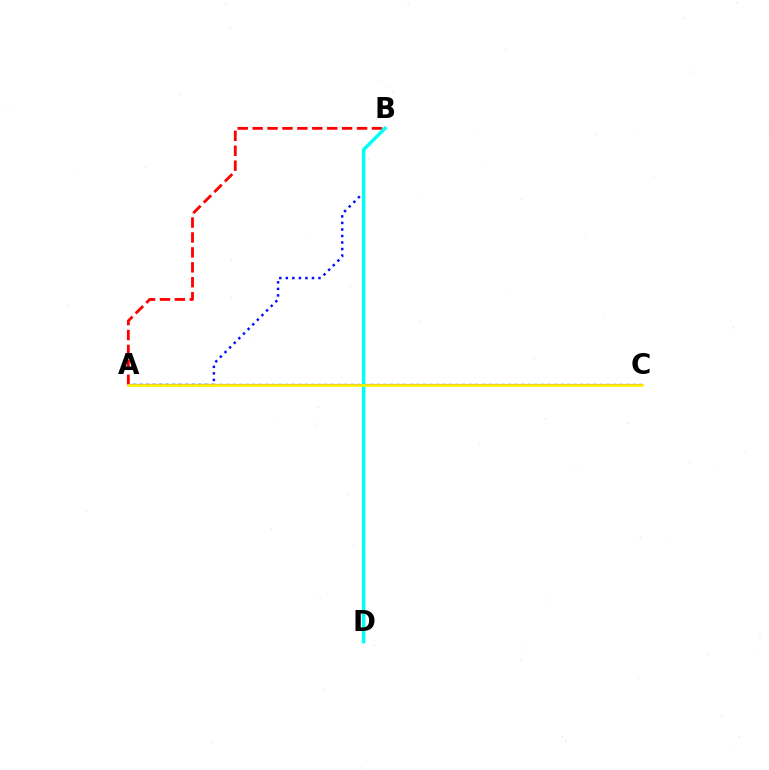{('A', 'C'): [{'color': '#08ff00', 'line_style': 'dotted', 'thickness': 1.78}, {'color': '#ee00ff', 'line_style': 'solid', 'thickness': 1.51}, {'color': '#fcf500', 'line_style': 'solid', 'thickness': 1.95}], ('A', 'B'): [{'color': '#ff0000', 'line_style': 'dashed', 'thickness': 2.03}, {'color': '#0010ff', 'line_style': 'dotted', 'thickness': 1.78}], ('B', 'D'): [{'color': '#00fff6', 'line_style': 'solid', 'thickness': 2.51}]}